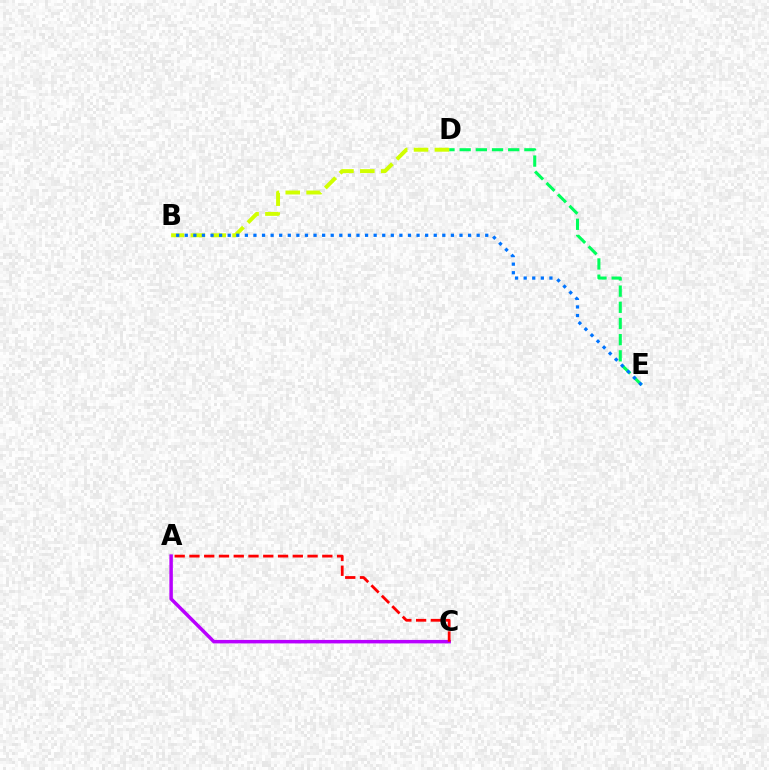{('D', 'E'): [{'color': '#00ff5c', 'line_style': 'dashed', 'thickness': 2.2}], ('B', 'D'): [{'color': '#d1ff00', 'line_style': 'dashed', 'thickness': 2.83}], ('A', 'C'): [{'color': '#b900ff', 'line_style': 'solid', 'thickness': 2.51}, {'color': '#ff0000', 'line_style': 'dashed', 'thickness': 2.01}], ('B', 'E'): [{'color': '#0074ff', 'line_style': 'dotted', 'thickness': 2.33}]}